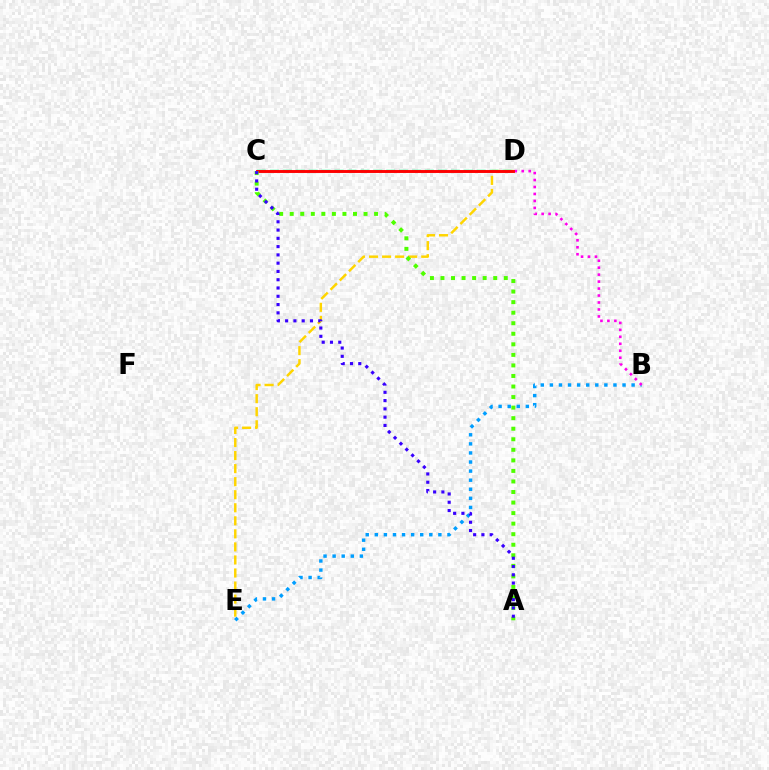{('B', 'E'): [{'color': '#009eff', 'line_style': 'dotted', 'thickness': 2.47}], ('D', 'E'): [{'color': '#ffd500', 'line_style': 'dashed', 'thickness': 1.77}], ('C', 'D'): [{'color': '#00ff86', 'line_style': 'dashed', 'thickness': 1.75}, {'color': '#ff0000', 'line_style': 'solid', 'thickness': 2.1}], ('B', 'D'): [{'color': '#ff00ed', 'line_style': 'dotted', 'thickness': 1.89}], ('A', 'C'): [{'color': '#4fff00', 'line_style': 'dotted', 'thickness': 2.87}, {'color': '#3700ff', 'line_style': 'dotted', 'thickness': 2.25}]}